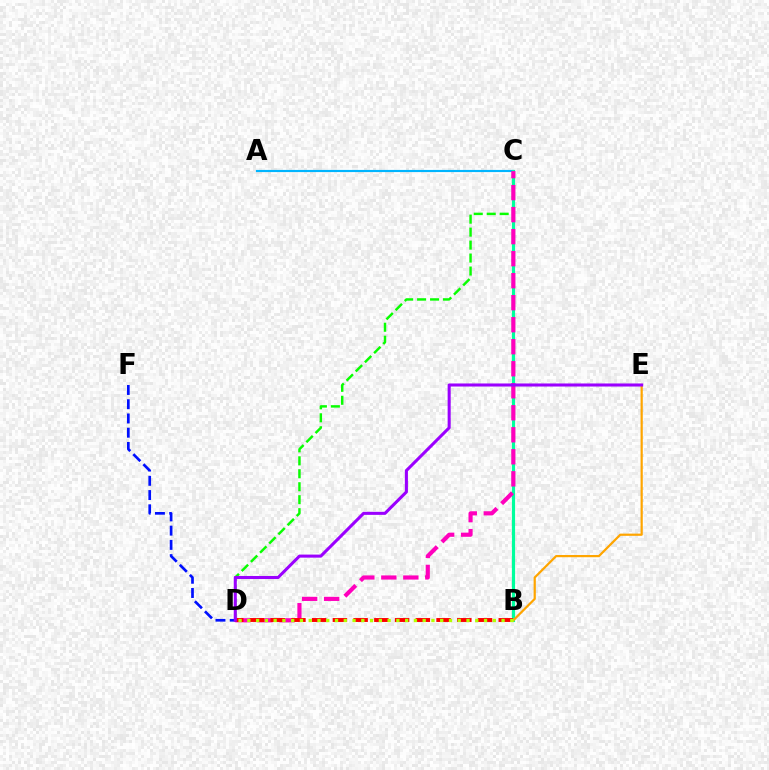{('A', 'C'): [{'color': '#00b5ff', 'line_style': 'solid', 'thickness': 1.55}], ('C', 'D'): [{'color': '#08ff00', 'line_style': 'dashed', 'thickness': 1.76}, {'color': '#ff00bd', 'line_style': 'dashed', 'thickness': 2.99}], ('B', 'C'): [{'color': '#00ff9d', 'line_style': 'solid', 'thickness': 2.27}], ('D', 'F'): [{'color': '#0010ff', 'line_style': 'dashed', 'thickness': 1.93}], ('B', 'D'): [{'color': '#ff0000', 'line_style': 'dashed', 'thickness': 2.82}, {'color': '#b3ff00', 'line_style': 'dotted', 'thickness': 2.38}], ('B', 'E'): [{'color': '#ffa500', 'line_style': 'solid', 'thickness': 1.59}], ('D', 'E'): [{'color': '#9b00ff', 'line_style': 'solid', 'thickness': 2.2}]}